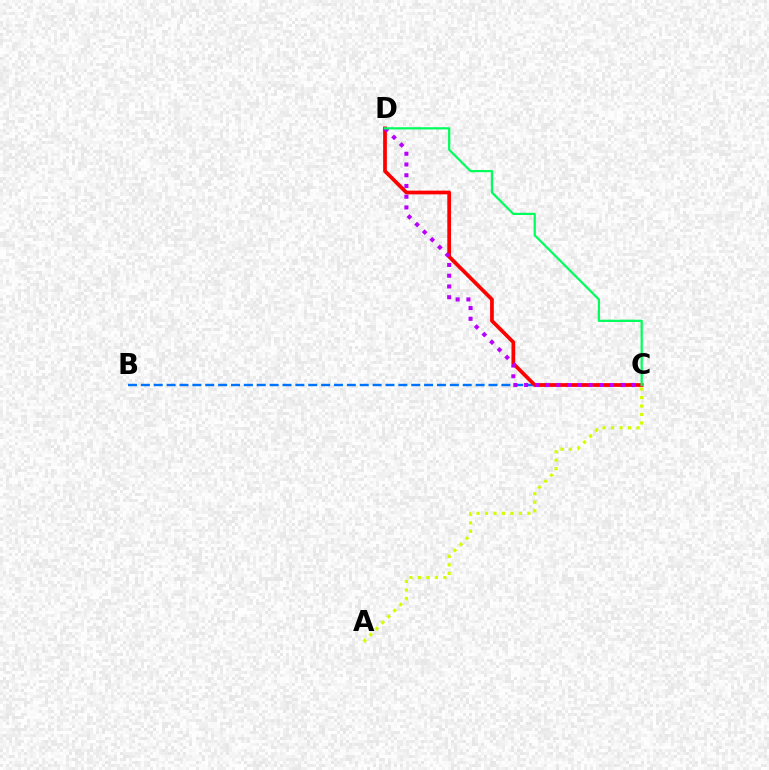{('B', 'C'): [{'color': '#0074ff', 'line_style': 'dashed', 'thickness': 1.75}], ('A', 'C'): [{'color': '#d1ff00', 'line_style': 'dotted', 'thickness': 2.3}], ('C', 'D'): [{'color': '#ff0000', 'line_style': 'solid', 'thickness': 2.68}, {'color': '#b900ff', 'line_style': 'dotted', 'thickness': 2.92}, {'color': '#00ff5c', 'line_style': 'solid', 'thickness': 1.61}]}